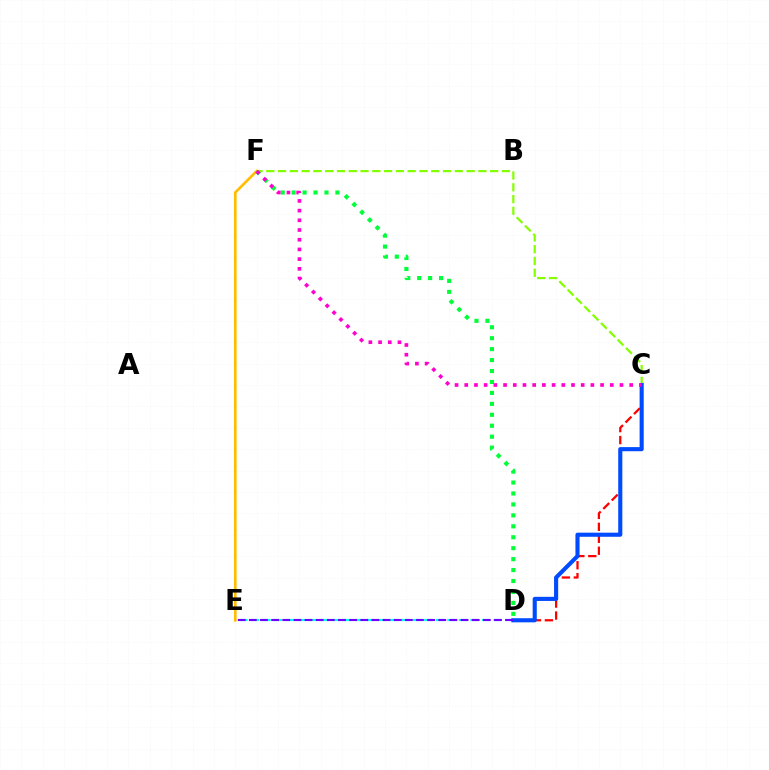{('C', 'D'): [{'color': '#ff0000', 'line_style': 'dashed', 'thickness': 1.62}, {'color': '#004bff', 'line_style': 'solid', 'thickness': 2.96}], ('C', 'F'): [{'color': '#84ff00', 'line_style': 'dashed', 'thickness': 1.6}, {'color': '#ff00cf', 'line_style': 'dotted', 'thickness': 2.64}], ('E', 'F'): [{'color': '#ffbd00', 'line_style': 'solid', 'thickness': 1.91}], ('D', 'F'): [{'color': '#00ff39', 'line_style': 'dotted', 'thickness': 2.97}], ('D', 'E'): [{'color': '#00fff6', 'line_style': 'dashed', 'thickness': 1.57}, {'color': '#7200ff', 'line_style': 'dashed', 'thickness': 1.51}]}